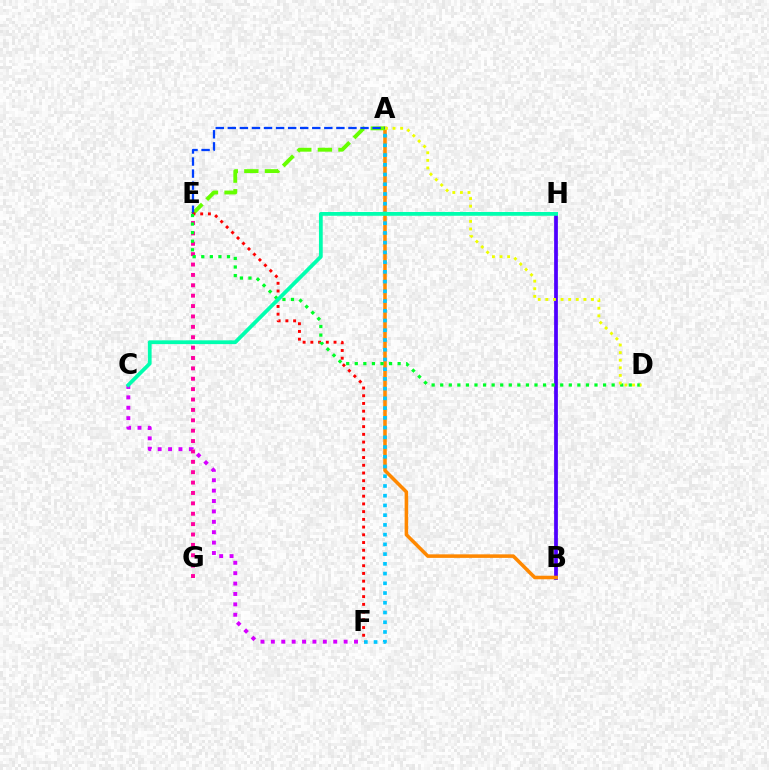{('C', 'F'): [{'color': '#d600ff', 'line_style': 'dotted', 'thickness': 2.82}], ('B', 'H'): [{'color': '#4f00ff', 'line_style': 'solid', 'thickness': 2.7}], ('E', 'G'): [{'color': '#ff00a0', 'line_style': 'dotted', 'thickness': 2.82}], ('A', 'B'): [{'color': '#ff8800', 'line_style': 'solid', 'thickness': 2.55}], ('A', 'E'): [{'color': '#66ff00', 'line_style': 'dashed', 'thickness': 2.8}, {'color': '#003fff', 'line_style': 'dashed', 'thickness': 1.64}], ('A', 'F'): [{'color': '#00c7ff', 'line_style': 'dotted', 'thickness': 2.64}], ('E', 'F'): [{'color': '#ff0000', 'line_style': 'dotted', 'thickness': 2.1}], ('D', 'E'): [{'color': '#00ff27', 'line_style': 'dotted', 'thickness': 2.33}], ('A', 'D'): [{'color': '#eeff00', 'line_style': 'dotted', 'thickness': 2.07}], ('C', 'H'): [{'color': '#00ffaf', 'line_style': 'solid', 'thickness': 2.72}]}